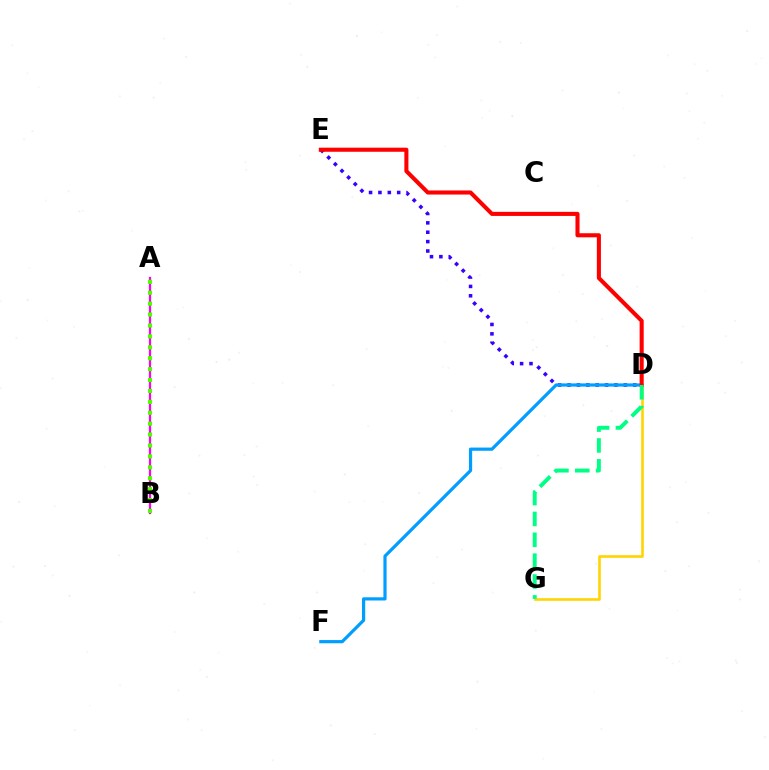{('A', 'B'): [{'color': '#ff00ed', 'line_style': 'solid', 'thickness': 1.62}, {'color': '#4fff00', 'line_style': 'dotted', 'thickness': 2.96}], ('D', 'G'): [{'color': '#ffd500', 'line_style': 'solid', 'thickness': 1.89}, {'color': '#00ff86', 'line_style': 'dashed', 'thickness': 2.83}], ('D', 'E'): [{'color': '#3700ff', 'line_style': 'dotted', 'thickness': 2.55}, {'color': '#ff0000', 'line_style': 'solid', 'thickness': 2.93}], ('D', 'F'): [{'color': '#009eff', 'line_style': 'solid', 'thickness': 2.3}]}